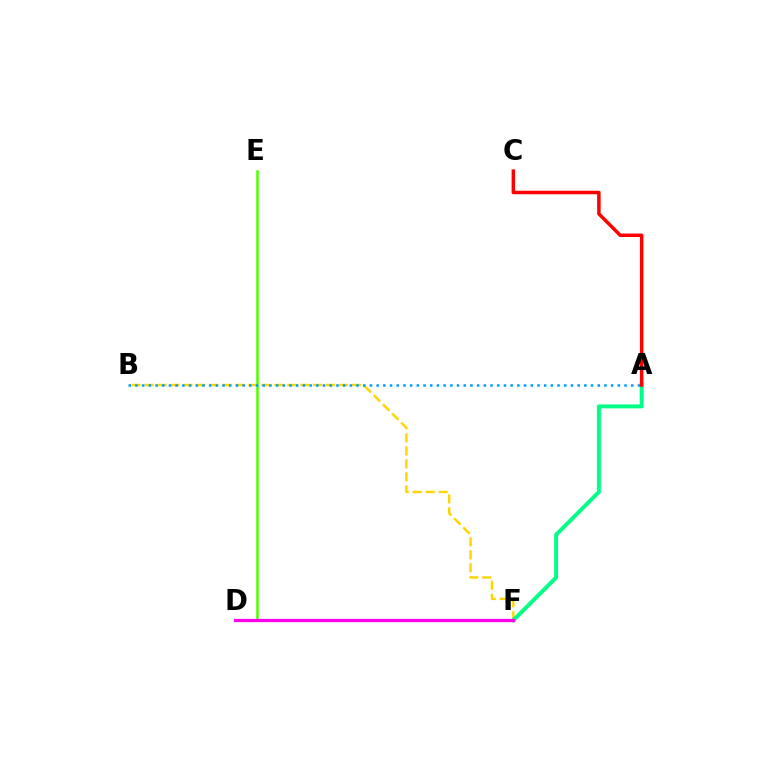{('B', 'F'): [{'color': '#ffd500', 'line_style': 'dashed', 'thickness': 1.76}], ('A', 'F'): [{'color': '#00ff86', 'line_style': 'solid', 'thickness': 2.85}], ('D', 'F'): [{'color': '#3700ff', 'line_style': 'dotted', 'thickness': 2.03}, {'color': '#ff00ed', 'line_style': 'solid', 'thickness': 2.35}], ('D', 'E'): [{'color': '#4fff00', 'line_style': 'solid', 'thickness': 1.82}], ('A', 'B'): [{'color': '#009eff', 'line_style': 'dotted', 'thickness': 1.82}], ('A', 'C'): [{'color': '#ff0000', 'line_style': 'solid', 'thickness': 2.51}]}